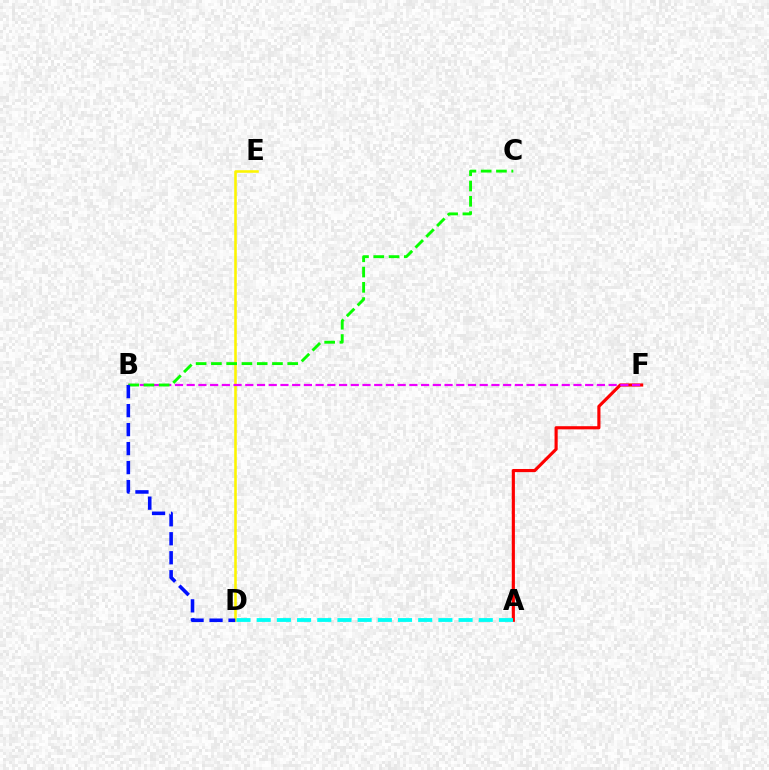{('D', 'E'): [{'color': '#fcf500', 'line_style': 'solid', 'thickness': 1.85}], ('A', 'F'): [{'color': '#ff0000', 'line_style': 'solid', 'thickness': 2.27}], ('A', 'D'): [{'color': '#00fff6', 'line_style': 'dashed', 'thickness': 2.74}], ('B', 'F'): [{'color': '#ee00ff', 'line_style': 'dashed', 'thickness': 1.59}], ('B', 'C'): [{'color': '#08ff00', 'line_style': 'dashed', 'thickness': 2.07}], ('B', 'D'): [{'color': '#0010ff', 'line_style': 'dashed', 'thickness': 2.58}]}